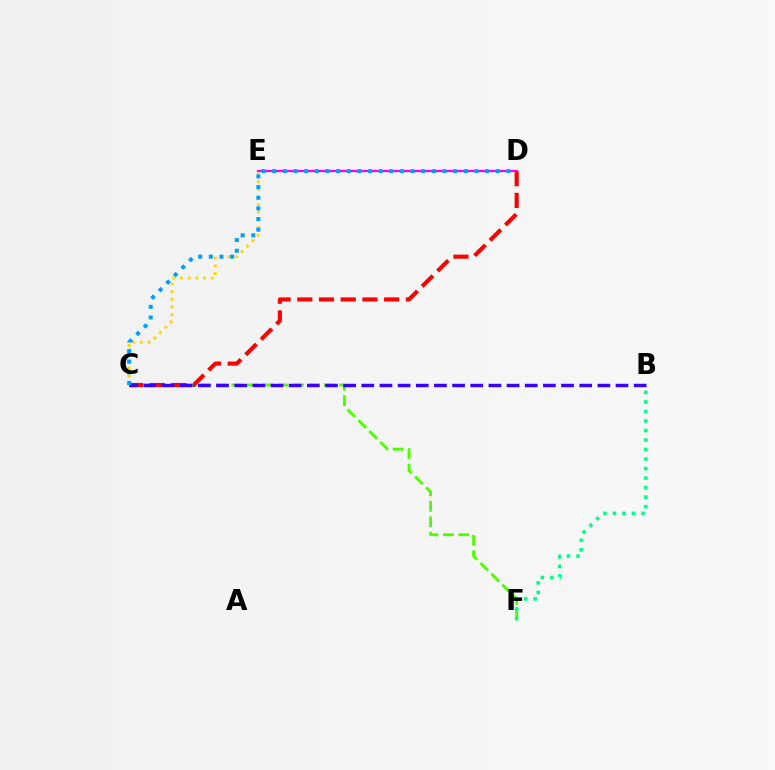{('C', 'F'): [{'color': '#4fff00', 'line_style': 'dashed', 'thickness': 2.09}], ('C', 'D'): [{'color': '#ff0000', 'line_style': 'dashed', 'thickness': 2.95}, {'color': '#009eff', 'line_style': 'dotted', 'thickness': 2.89}], ('B', 'F'): [{'color': '#00ff86', 'line_style': 'dotted', 'thickness': 2.59}], ('D', 'E'): [{'color': '#ff00ed', 'line_style': 'solid', 'thickness': 1.56}], ('C', 'E'): [{'color': '#ffd500', 'line_style': 'dotted', 'thickness': 2.08}], ('B', 'C'): [{'color': '#3700ff', 'line_style': 'dashed', 'thickness': 2.47}]}